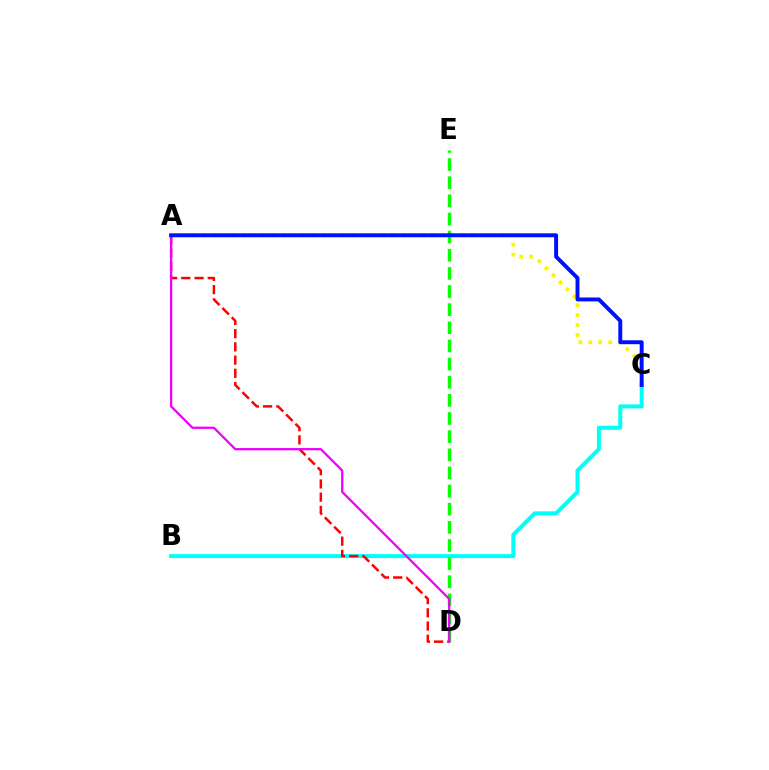{('A', 'C'): [{'color': '#fcf500', 'line_style': 'dotted', 'thickness': 2.71}, {'color': '#0010ff', 'line_style': 'solid', 'thickness': 2.83}], ('B', 'C'): [{'color': '#00fff6', 'line_style': 'solid', 'thickness': 2.87}], ('D', 'E'): [{'color': '#08ff00', 'line_style': 'dashed', 'thickness': 2.46}], ('A', 'D'): [{'color': '#ff0000', 'line_style': 'dashed', 'thickness': 1.8}, {'color': '#ee00ff', 'line_style': 'solid', 'thickness': 1.63}]}